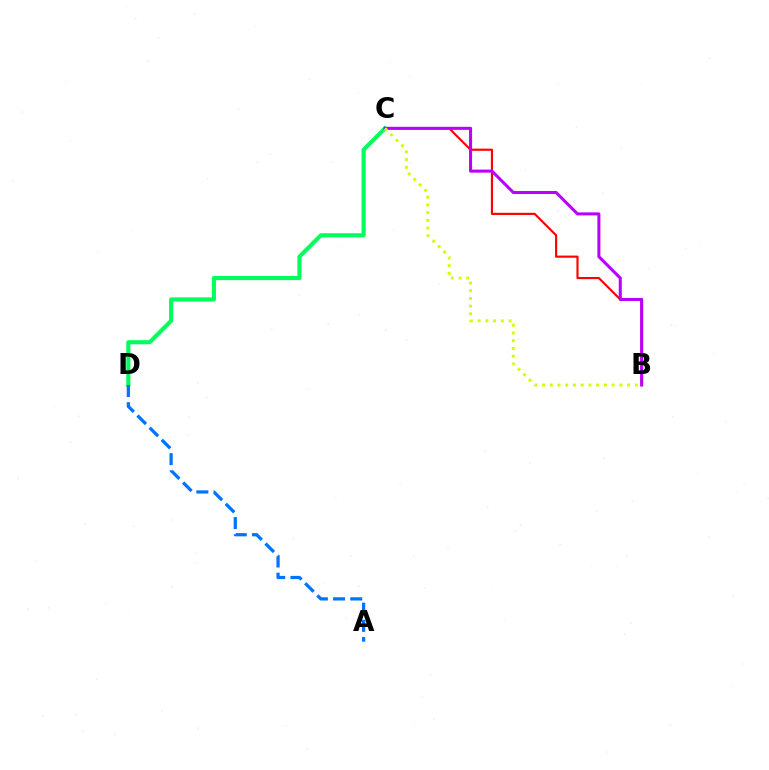{('B', 'C'): [{'color': '#ff0000', 'line_style': 'solid', 'thickness': 1.55}, {'color': '#b900ff', 'line_style': 'solid', 'thickness': 2.19}, {'color': '#d1ff00', 'line_style': 'dotted', 'thickness': 2.1}], ('C', 'D'): [{'color': '#00ff5c', 'line_style': 'solid', 'thickness': 2.96}], ('A', 'D'): [{'color': '#0074ff', 'line_style': 'dashed', 'thickness': 2.33}]}